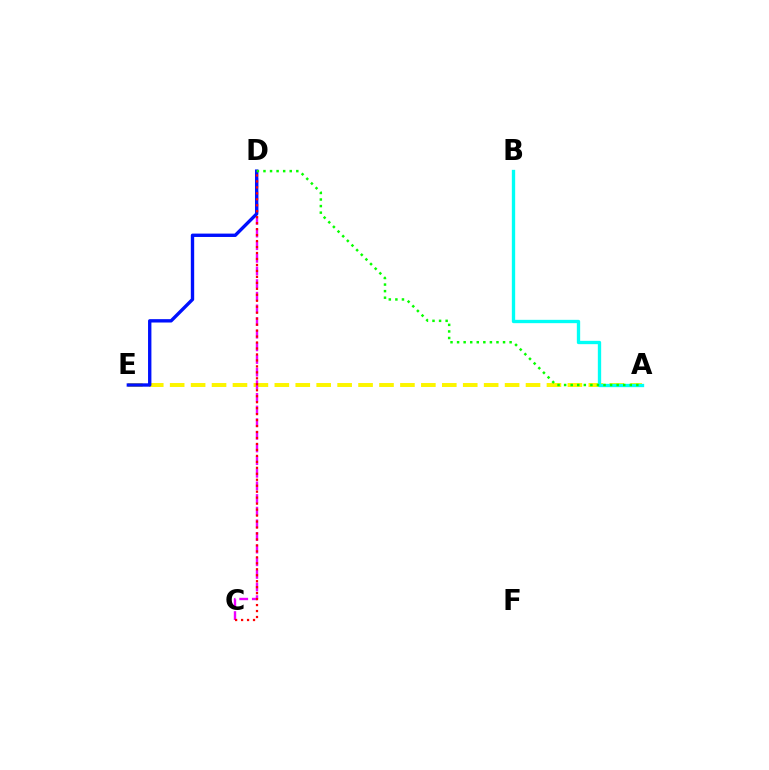{('A', 'E'): [{'color': '#fcf500', 'line_style': 'dashed', 'thickness': 2.84}], ('A', 'B'): [{'color': '#00fff6', 'line_style': 'solid', 'thickness': 2.4}], ('C', 'D'): [{'color': '#ee00ff', 'line_style': 'dashed', 'thickness': 1.72}, {'color': '#ff0000', 'line_style': 'dotted', 'thickness': 1.62}], ('D', 'E'): [{'color': '#0010ff', 'line_style': 'solid', 'thickness': 2.42}], ('A', 'D'): [{'color': '#08ff00', 'line_style': 'dotted', 'thickness': 1.78}]}